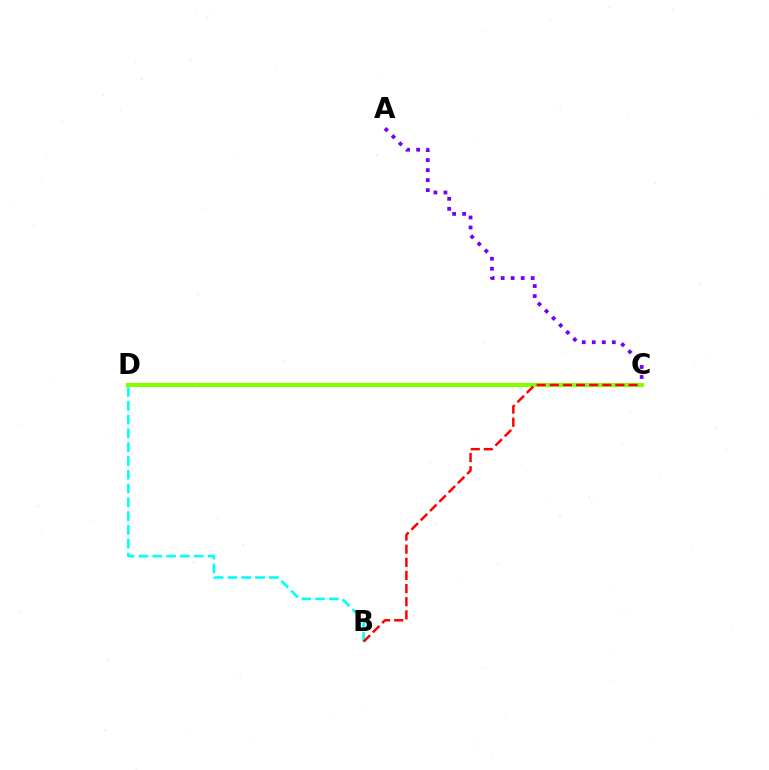{('B', 'D'): [{'color': '#00fff6', 'line_style': 'dashed', 'thickness': 1.87}], ('A', 'C'): [{'color': '#7200ff', 'line_style': 'dotted', 'thickness': 2.72}], ('C', 'D'): [{'color': '#84ff00', 'line_style': 'solid', 'thickness': 2.96}], ('B', 'C'): [{'color': '#ff0000', 'line_style': 'dashed', 'thickness': 1.78}]}